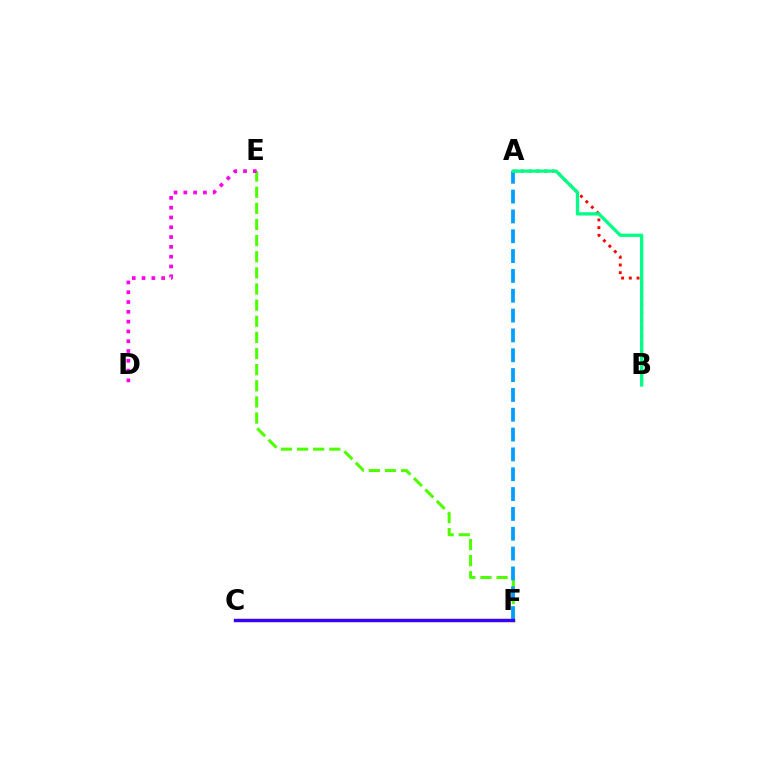{('E', 'F'): [{'color': '#4fff00', 'line_style': 'dashed', 'thickness': 2.19}], ('C', 'F'): [{'color': '#ffd500', 'line_style': 'solid', 'thickness': 2.4}, {'color': '#3700ff', 'line_style': 'solid', 'thickness': 2.42}], ('A', 'B'): [{'color': '#ff0000', 'line_style': 'dotted', 'thickness': 2.09}, {'color': '#00ff86', 'line_style': 'solid', 'thickness': 2.38}], ('D', 'E'): [{'color': '#ff00ed', 'line_style': 'dotted', 'thickness': 2.66}], ('A', 'F'): [{'color': '#009eff', 'line_style': 'dashed', 'thickness': 2.69}]}